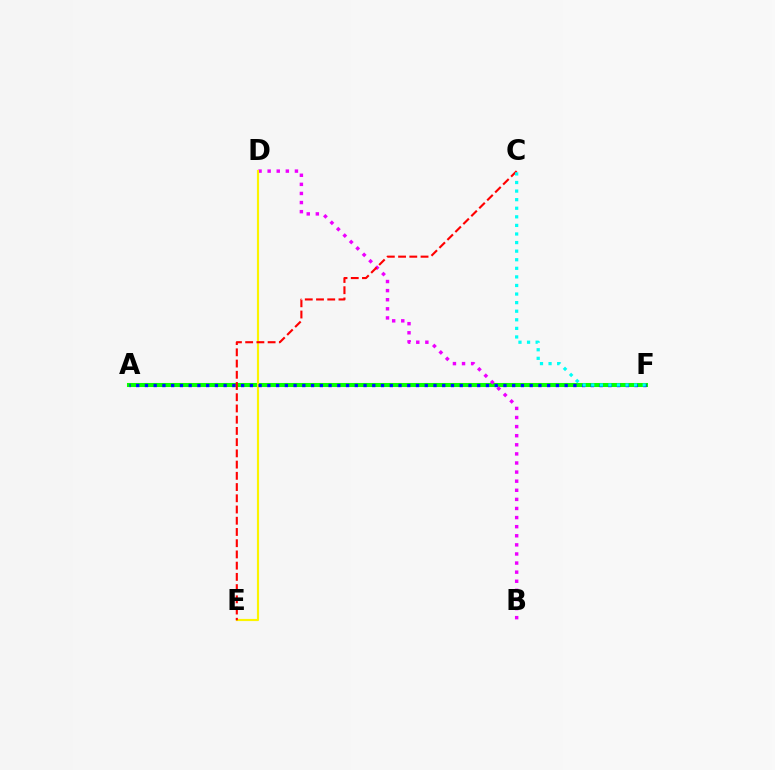{('A', 'F'): [{'color': '#08ff00', 'line_style': 'solid', 'thickness': 2.92}, {'color': '#0010ff', 'line_style': 'dotted', 'thickness': 2.38}], ('B', 'D'): [{'color': '#ee00ff', 'line_style': 'dotted', 'thickness': 2.47}], ('D', 'E'): [{'color': '#fcf500', 'line_style': 'solid', 'thickness': 1.55}], ('C', 'E'): [{'color': '#ff0000', 'line_style': 'dashed', 'thickness': 1.53}], ('C', 'F'): [{'color': '#00fff6', 'line_style': 'dotted', 'thickness': 2.33}]}